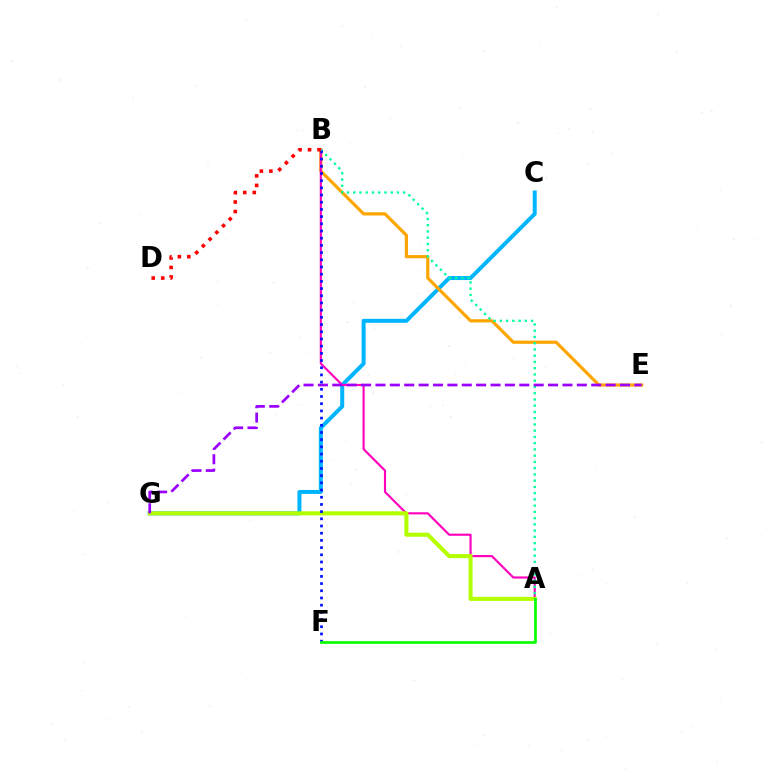{('C', 'G'): [{'color': '#00b5ff', 'line_style': 'solid', 'thickness': 2.87}], ('B', 'E'): [{'color': '#ffa500', 'line_style': 'solid', 'thickness': 2.29}], ('A', 'B'): [{'color': '#ff00bd', 'line_style': 'solid', 'thickness': 1.54}, {'color': '#00ff9d', 'line_style': 'dotted', 'thickness': 1.7}], ('A', 'G'): [{'color': '#b3ff00', 'line_style': 'solid', 'thickness': 2.94}], ('E', 'G'): [{'color': '#9b00ff', 'line_style': 'dashed', 'thickness': 1.95}], ('B', 'F'): [{'color': '#0010ff', 'line_style': 'dotted', 'thickness': 1.95}], ('A', 'F'): [{'color': '#08ff00', 'line_style': 'solid', 'thickness': 1.94}], ('B', 'D'): [{'color': '#ff0000', 'line_style': 'dotted', 'thickness': 2.58}]}